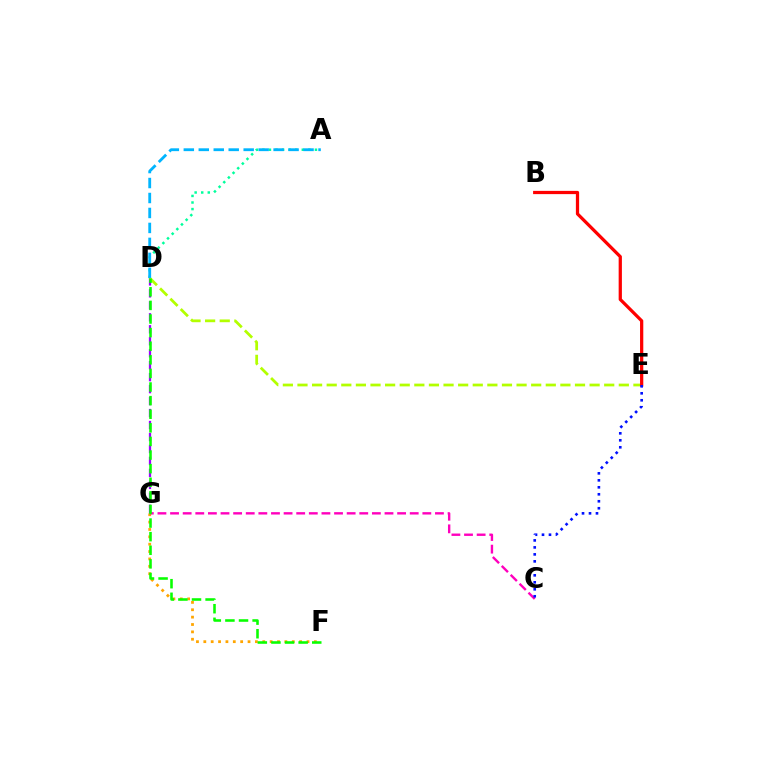{('F', 'G'): [{'color': '#ffa500', 'line_style': 'dotted', 'thickness': 2.0}], ('C', 'G'): [{'color': '#ff00bd', 'line_style': 'dashed', 'thickness': 1.71}], ('A', 'D'): [{'color': '#00ff9d', 'line_style': 'dotted', 'thickness': 1.79}, {'color': '#00b5ff', 'line_style': 'dashed', 'thickness': 2.03}], ('D', 'G'): [{'color': '#9b00ff', 'line_style': 'dashed', 'thickness': 1.63}], ('D', 'E'): [{'color': '#b3ff00', 'line_style': 'dashed', 'thickness': 1.98}], ('B', 'E'): [{'color': '#ff0000', 'line_style': 'solid', 'thickness': 2.34}], ('D', 'F'): [{'color': '#08ff00', 'line_style': 'dashed', 'thickness': 1.85}], ('C', 'E'): [{'color': '#0010ff', 'line_style': 'dotted', 'thickness': 1.9}]}